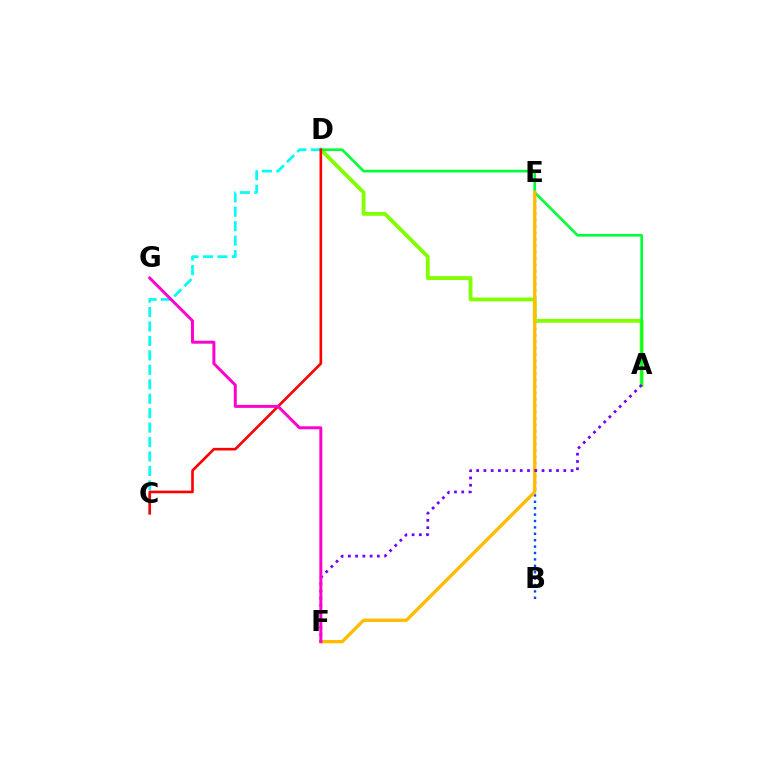{('B', 'E'): [{'color': '#004bff', 'line_style': 'dotted', 'thickness': 1.74}], ('A', 'D'): [{'color': '#84ff00', 'line_style': 'solid', 'thickness': 2.76}, {'color': '#00ff39', 'line_style': 'solid', 'thickness': 1.92}], ('C', 'D'): [{'color': '#00fff6', 'line_style': 'dashed', 'thickness': 1.96}, {'color': '#ff0000', 'line_style': 'solid', 'thickness': 1.9}], ('E', 'F'): [{'color': '#ffbd00', 'line_style': 'solid', 'thickness': 2.41}], ('A', 'F'): [{'color': '#7200ff', 'line_style': 'dotted', 'thickness': 1.97}], ('F', 'G'): [{'color': '#ff00cf', 'line_style': 'solid', 'thickness': 2.14}]}